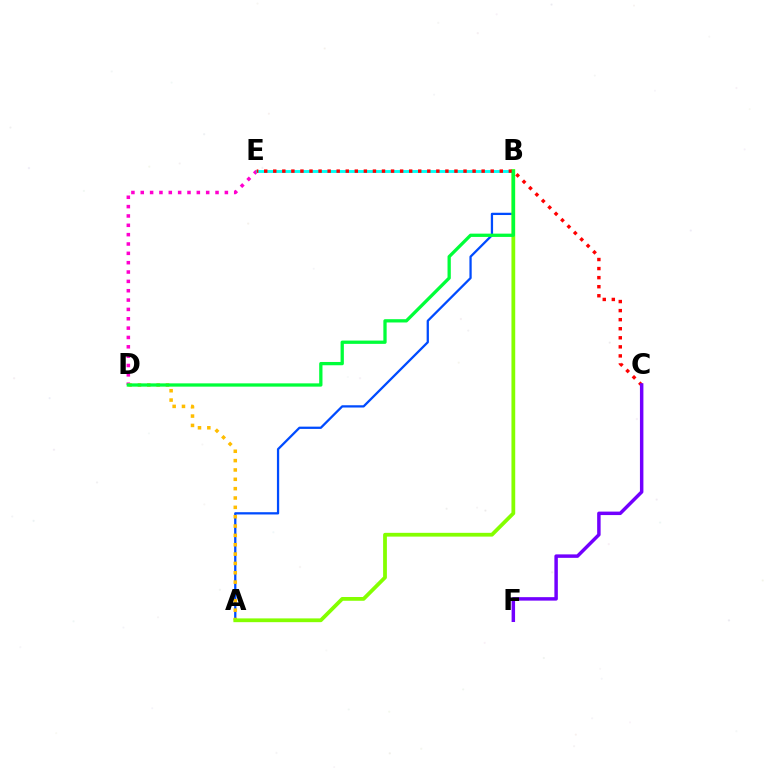{('D', 'E'): [{'color': '#ff00cf', 'line_style': 'dotted', 'thickness': 2.54}], ('A', 'B'): [{'color': '#004bff', 'line_style': 'solid', 'thickness': 1.64}, {'color': '#84ff00', 'line_style': 'solid', 'thickness': 2.71}], ('A', 'D'): [{'color': '#ffbd00', 'line_style': 'dotted', 'thickness': 2.54}], ('B', 'E'): [{'color': '#00fff6', 'line_style': 'solid', 'thickness': 2.08}], ('C', 'E'): [{'color': '#ff0000', 'line_style': 'dotted', 'thickness': 2.46}], ('B', 'D'): [{'color': '#00ff39', 'line_style': 'solid', 'thickness': 2.37}], ('C', 'F'): [{'color': '#7200ff', 'line_style': 'solid', 'thickness': 2.5}]}